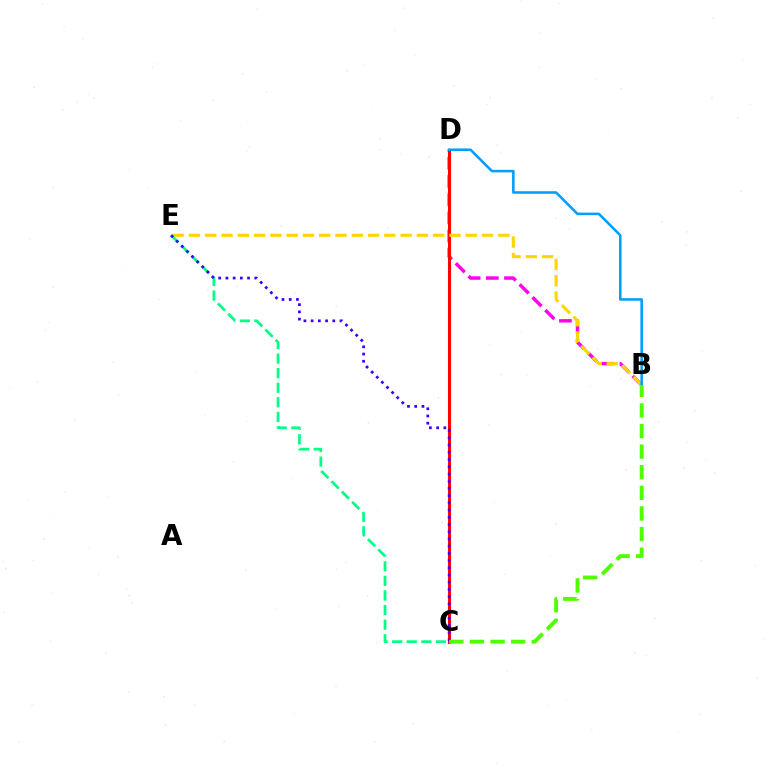{('B', 'D'): [{'color': '#ff00ed', 'line_style': 'dashed', 'thickness': 2.47}, {'color': '#009eff', 'line_style': 'solid', 'thickness': 1.84}], ('C', 'D'): [{'color': '#ff0000', 'line_style': 'solid', 'thickness': 2.21}], ('B', 'E'): [{'color': '#ffd500', 'line_style': 'dashed', 'thickness': 2.21}], ('C', 'E'): [{'color': '#00ff86', 'line_style': 'dashed', 'thickness': 1.98}, {'color': '#3700ff', 'line_style': 'dotted', 'thickness': 1.96}], ('B', 'C'): [{'color': '#4fff00', 'line_style': 'dashed', 'thickness': 2.8}]}